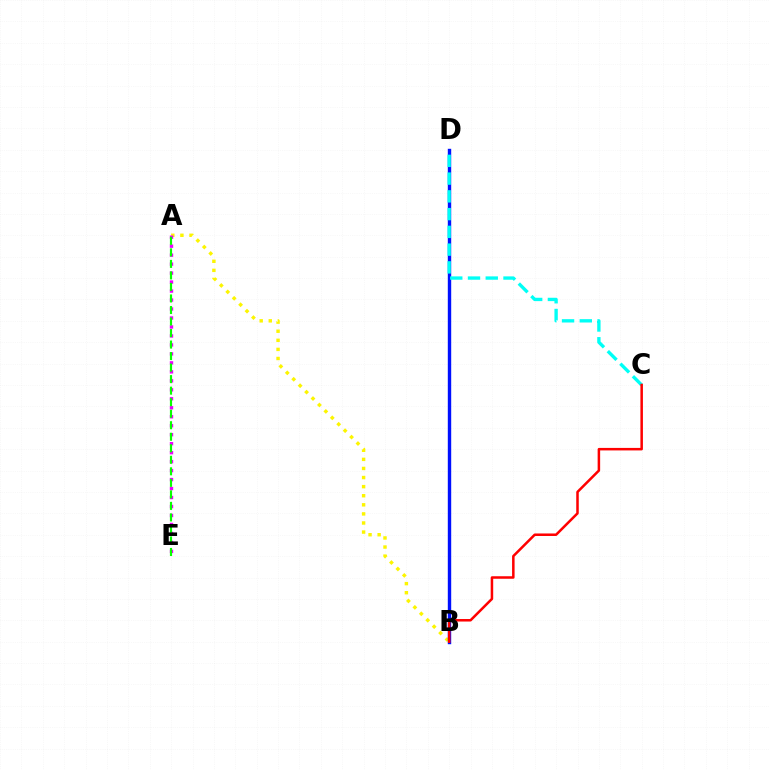{('A', 'B'): [{'color': '#fcf500', 'line_style': 'dotted', 'thickness': 2.47}], ('B', 'D'): [{'color': '#0010ff', 'line_style': 'solid', 'thickness': 2.44}], ('A', 'E'): [{'color': '#ee00ff', 'line_style': 'dotted', 'thickness': 2.44}, {'color': '#08ff00', 'line_style': 'dashed', 'thickness': 1.57}], ('C', 'D'): [{'color': '#00fff6', 'line_style': 'dashed', 'thickness': 2.41}], ('B', 'C'): [{'color': '#ff0000', 'line_style': 'solid', 'thickness': 1.81}]}